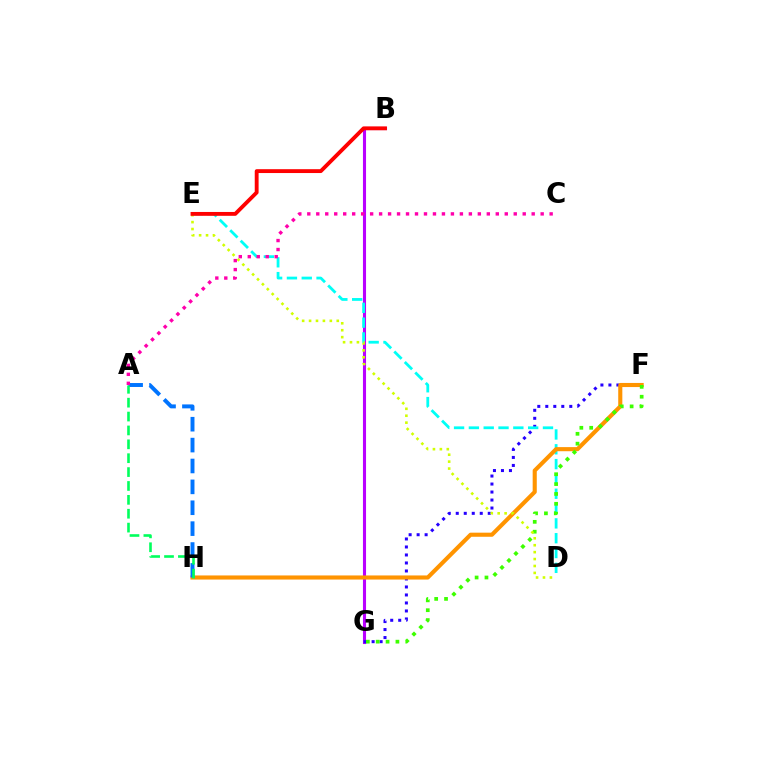{('B', 'G'): [{'color': '#b900ff', 'line_style': 'solid', 'thickness': 2.22}], ('F', 'G'): [{'color': '#2500ff', 'line_style': 'dotted', 'thickness': 2.17}, {'color': '#3dff00', 'line_style': 'dotted', 'thickness': 2.68}], ('D', 'E'): [{'color': '#00fff6', 'line_style': 'dashed', 'thickness': 2.01}, {'color': '#d1ff00', 'line_style': 'dotted', 'thickness': 1.88}], ('F', 'H'): [{'color': '#ff9400', 'line_style': 'solid', 'thickness': 2.96}], ('B', 'E'): [{'color': '#ff0000', 'line_style': 'solid', 'thickness': 2.78}], ('A', 'H'): [{'color': '#0074ff', 'line_style': 'dashed', 'thickness': 2.84}, {'color': '#00ff5c', 'line_style': 'dashed', 'thickness': 1.89}], ('A', 'C'): [{'color': '#ff00ac', 'line_style': 'dotted', 'thickness': 2.44}]}